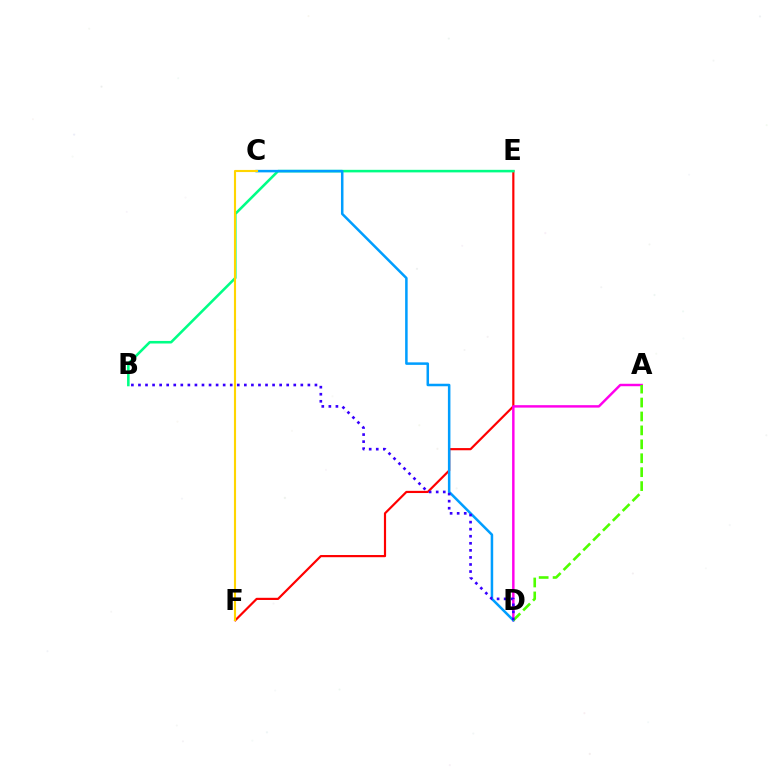{('E', 'F'): [{'color': '#ff0000', 'line_style': 'solid', 'thickness': 1.57}], ('A', 'D'): [{'color': '#ff00ed', 'line_style': 'solid', 'thickness': 1.76}, {'color': '#4fff00', 'line_style': 'dashed', 'thickness': 1.89}], ('B', 'E'): [{'color': '#00ff86', 'line_style': 'solid', 'thickness': 1.85}], ('C', 'D'): [{'color': '#009eff', 'line_style': 'solid', 'thickness': 1.81}], ('C', 'F'): [{'color': '#ffd500', 'line_style': 'solid', 'thickness': 1.54}], ('B', 'D'): [{'color': '#3700ff', 'line_style': 'dotted', 'thickness': 1.92}]}